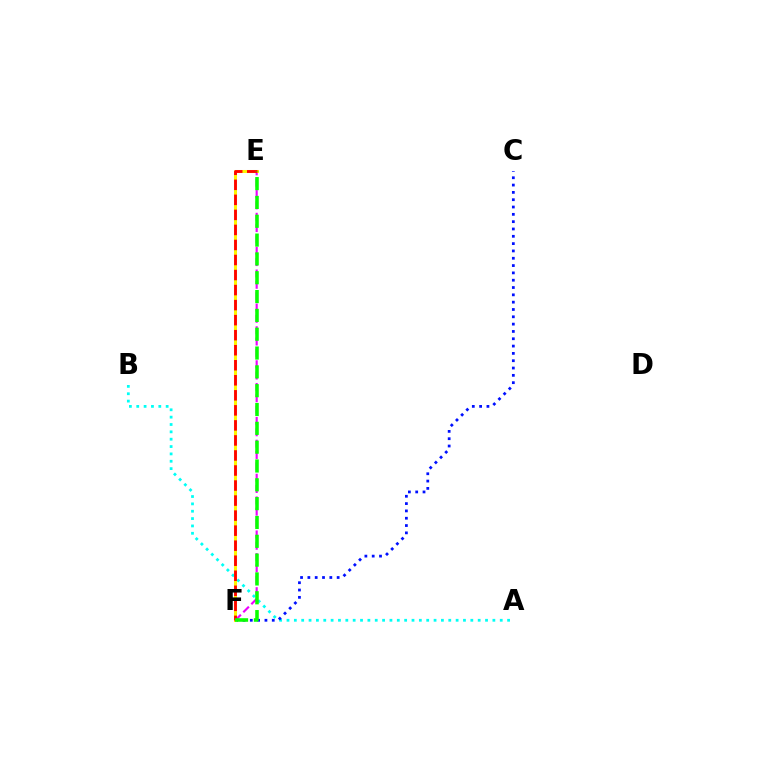{('E', 'F'): [{'color': '#ee00ff', 'line_style': 'dashed', 'thickness': 1.54}, {'color': '#fcf500', 'line_style': 'solid', 'thickness': 2.17}, {'color': '#ff0000', 'line_style': 'dashed', 'thickness': 2.04}, {'color': '#08ff00', 'line_style': 'dashed', 'thickness': 2.56}], ('A', 'B'): [{'color': '#00fff6', 'line_style': 'dotted', 'thickness': 2.0}], ('C', 'F'): [{'color': '#0010ff', 'line_style': 'dotted', 'thickness': 1.99}]}